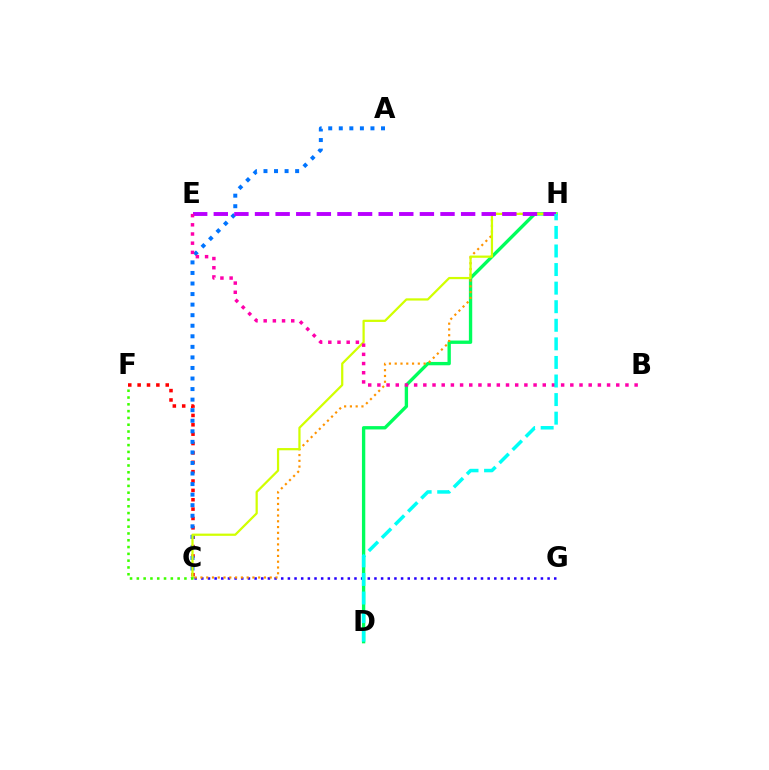{('C', 'F'): [{'color': '#ff0000', 'line_style': 'dotted', 'thickness': 2.55}, {'color': '#3dff00', 'line_style': 'dotted', 'thickness': 1.85}], ('C', 'G'): [{'color': '#2500ff', 'line_style': 'dotted', 'thickness': 1.81}], ('D', 'H'): [{'color': '#00ff5c', 'line_style': 'solid', 'thickness': 2.41}, {'color': '#00fff6', 'line_style': 'dashed', 'thickness': 2.52}], ('C', 'H'): [{'color': '#ff9400', 'line_style': 'dotted', 'thickness': 1.57}, {'color': '#d1ff00', 'line_style': 'solid', 'thickness': 1.61}], ('A', 'C'): [{'color': '#0074ff', 'line_style': 'dotted', 'thickness': 2.87}], ('E', 'H'): [{'color': '#b900ff', 'line_style': 'dashed', 'thickness': 2.8}], ('B', 'E'): [{'color': '#ff00ac', 'line_style': 'dotted', 'thickness': 2.5}]}